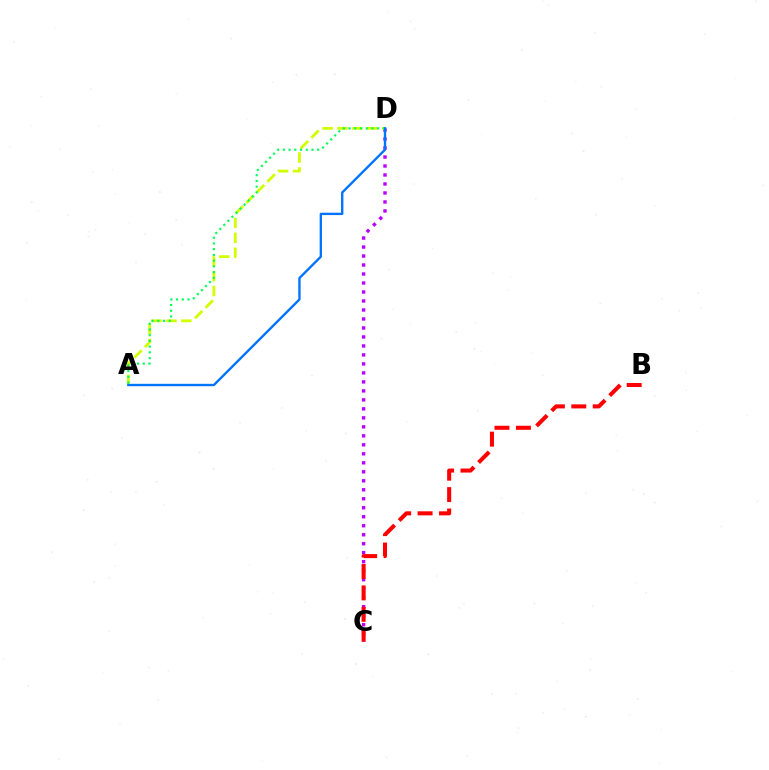{('C', 'D'): [{'color': '#b900ff', 'line_style': 'dotted', 'thickness': 2.44}], ('A', 'D'): [{'color': '#d1ff00', 'line_style': 'dashed', 'thickness': 2.03}, {'color': '#00ff5c', 'line_style': 'dotted', 'thickness': 1.56}, {'color': '#0074ff', 'line_style': 'solid', 'thickness': 1.69}], ('B', 'C'): [{'color': '#ff0000', 'line_style': 'dashed', 'thickness': 2.91}]}